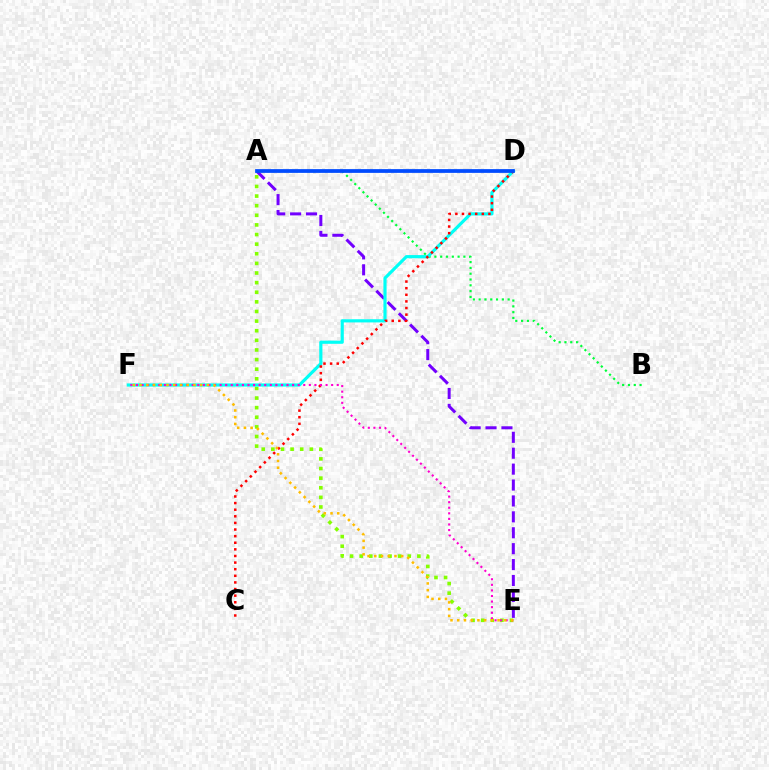{('A', 'E'): [{'color': '#84ff00', 'line_style': 'dotted', 'thickness': 2.61}, {'color': '#7200ff', 'line_style': 'dashed', 'thickness': 2.16}], ('A', 'B'): [{'color': '#00ff39', 'line_style': 'dotted', 'thickness': 1.58}], ('D', 'F'): [{'color': '#00fff6', 'line_style': 'solid', 'thickness': 2.28}], ('C', 'D'): [{'color': '#ff0000', 'line_style': 'dotted', 'thickness': 1.8}], ('A', 'D'): [{'color': '#004bff', 'line_style': 'solid', 'thickness': 2.7}], ('E', 'F'): [{'color': '#ff00cf', 'line_style': 'dotted', 'thickness': 1.52}, {'color': '#ffbd00', 'line_style': 'dotted', 'thickness': 1.83}]}